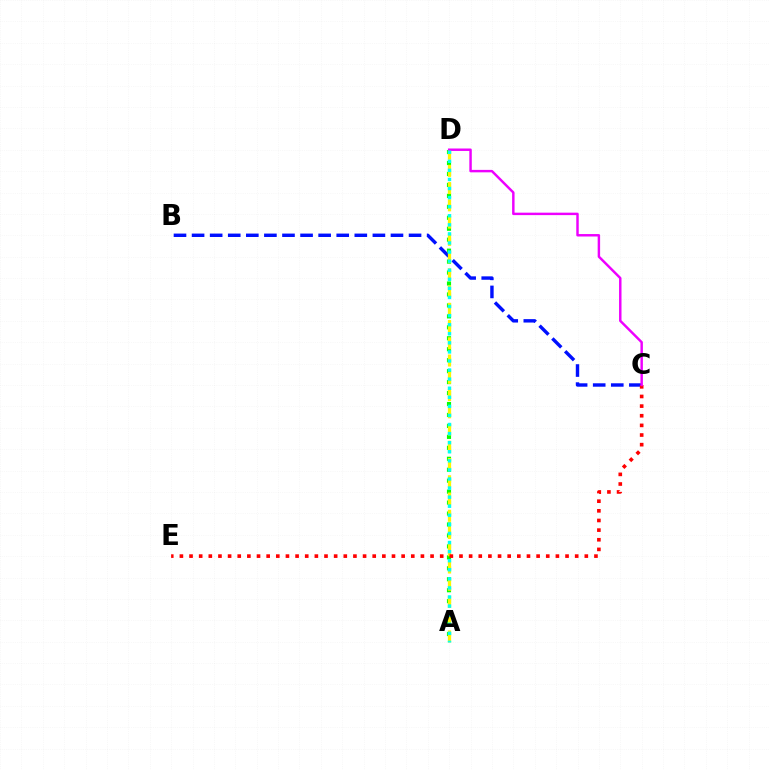{('A', 'D'): [{'color': '#08ff00', 'line_style': 'dotted', 'thickness': 2.98}, {'color': '#fcf500', 'line_style': 'dashed', 'thickness': 2.34}, {'color': '#00fff6', 'line_style': 'dotted', 'thickness': 2.47}], ('B', 'C'): [{'color': '#0010ff', 'line_style': 'dashed', 'thickness': 2.46}], ('C', 'E'): [{'color': '#ff0000', 'line_style': 'dotted', 'thickness': 2.62}], ('C', 'D'): [{'color': '#ee00ff', 'line_style': 'solid', 'thickness': 1.77}]}